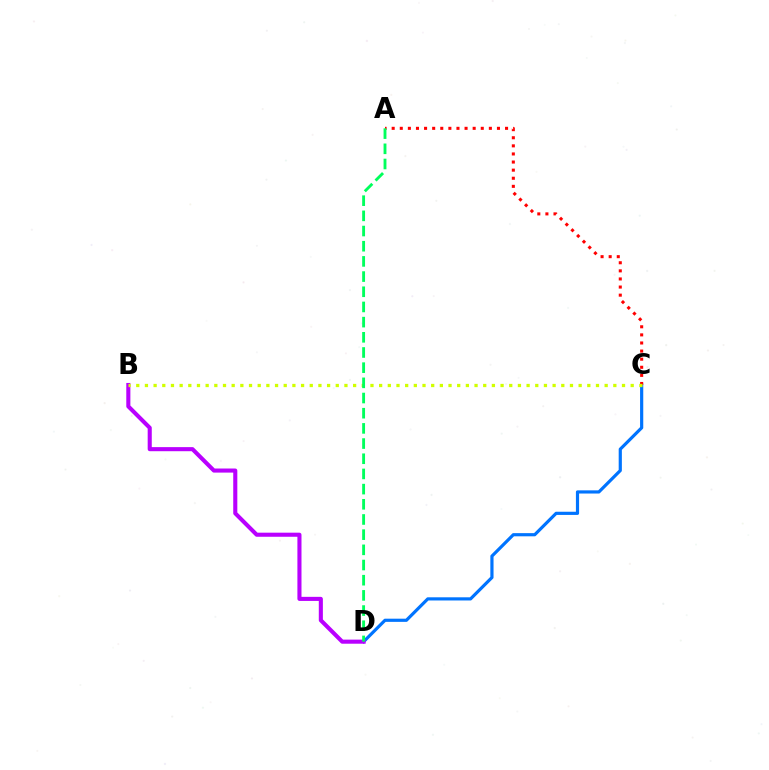{('C', 'D'): [{'color': '#0074ff', 'line_style': 'solid', 'thickness': 2.29}], ('B', 'D'): [{'color': '#b900ff', 'line_style': 'solid', 'thickness': 2.94}], ('A', 'C'): [{'color': '#ff0000', 'line_style': 'dotted', 'thickness': 2.2}], ('B', 'C'): [{'color': '#d1ff00', 'line_style': 'dotted', 'thickness': 2.36}], ('A', 'D'): [{'color': '#00ff5c', 'line_style': 'dashed', 'thickness': 2.06}]}